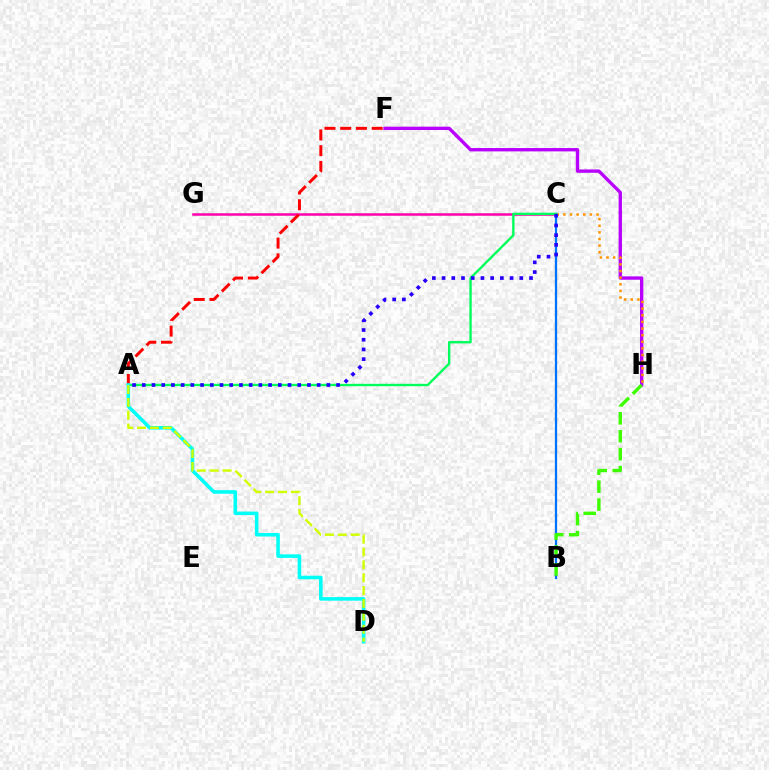{('F', 'H'): [{'color': '#b900ff', 'line_style': 'solid', 'thickness': 2.41}], ('C', 'G'): [{'color': '#ff00ac', 'line_style': 'solid', 'thickness': 1.81}], ('C', 'H'): [{'color': '#ff9400', 'line_style': 'dotted', 'thickness': 1.8}], ('B', 'C'): [{'color': '#0074ff', 'line_style': 'solid', 'thickness': 1.63}], ('A', 'F'): [{'color': '#ff0000', 'line_style': 'dashed', 'thickness': 2.14}], ('B', 'H'): [{'color': '#3dff00', 'line_style': 'dashed', 'thickness': 2.44}], ('A', 'C'): [{'color': '#00ff5c', 'line_style': 'solid', 'thickness': 1.71}, {'color': '#2500ff', 'line_style': 'dotted', 'thickness': 2.64}], ('A', 'D'): [{'color': '#00fff6', 'line_style': 'solid', 'thickness': 2.57}, {'color': '#d1ff00', 'line_style': 'dashed', 'thickness': 1.75}]}